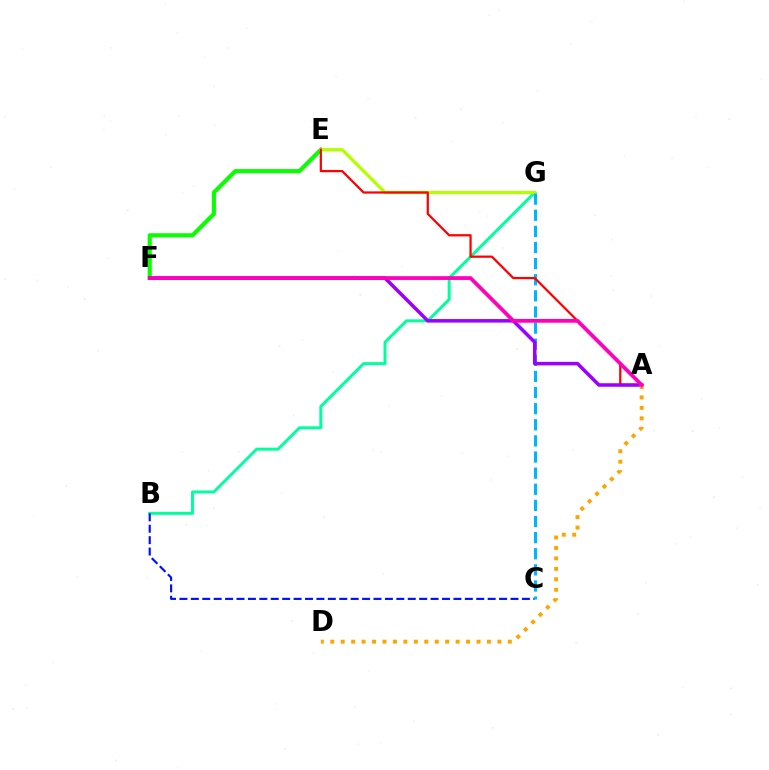{('E', 'F'): [{'color': '#08ff00', 'line_style': 'solid', 'thickness': 2.96}], ('B', 'G'): [{'color': '#00ff9d', 'line_style': 'solid', 'thickness': 2.14}], ('B', 'C'): [{'color': '#0010ff', 'line_style': 'dashed', 'thickness': 1.55}], ('E', 'G'): [{'color': '#b3ff00', 'line_style': 'solid', 'thickness': 2.34}], ('C', 'G'): [{'color': '#00b5ff', 'line_style': 'dashed', 'thickness': 2.19}], ('A', 'E'): [{'color': '#ff0000', 'line_style': 'solid', 'thickness': 1.61}], ('A', 'F'): [{'color': '#9b00ff', 'line_style': 'solid', 'thickness': 2.53}, {'color': '#ff00bd', 'line_style': 'solid', 'thickness': 2.71}], ('A', 'D'): [{'color': '#ffa500', 'line_style': 'dotted', 'thickness': 2.84}]}